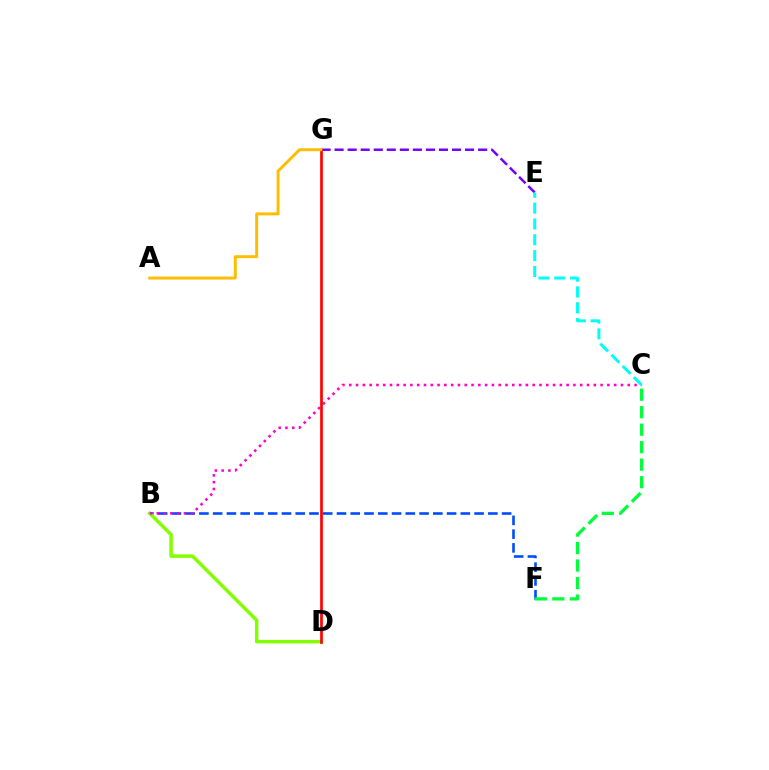{('E', 'G'): [{'color': '#7200ff', 'line_style': 'dashed', 'thickness': 1.77}], ('B', 'F'): [{'color': '#004bff', 'line_style': 'dashed', 'thickness': 1.87}], ('B', 'D'): [{'color': '#84ff00', 'line_style': 'solid', 'thickness': 2.5}], ('B', 'C'): [{'color': '#ff00cf', 'line_style': 'dotted', 'thickness': 1.85}], ('C', 'F'): [{'color': '#00ff39', 'line_style': 'dashed', 'thickness': 2.38}], ('D', 'G'): [{'color': '#ff0000', 'line_style': 'solid', 'thickness': 1.94}], ('A', 'G'): [{'color': '#ffbd00', 'line_style': 'solid', 'thickness': 2.13}], ('C', 'E'): [{'color': '#00fff6', 'line_style': 'dashed', 'thickness': 2.15}]}